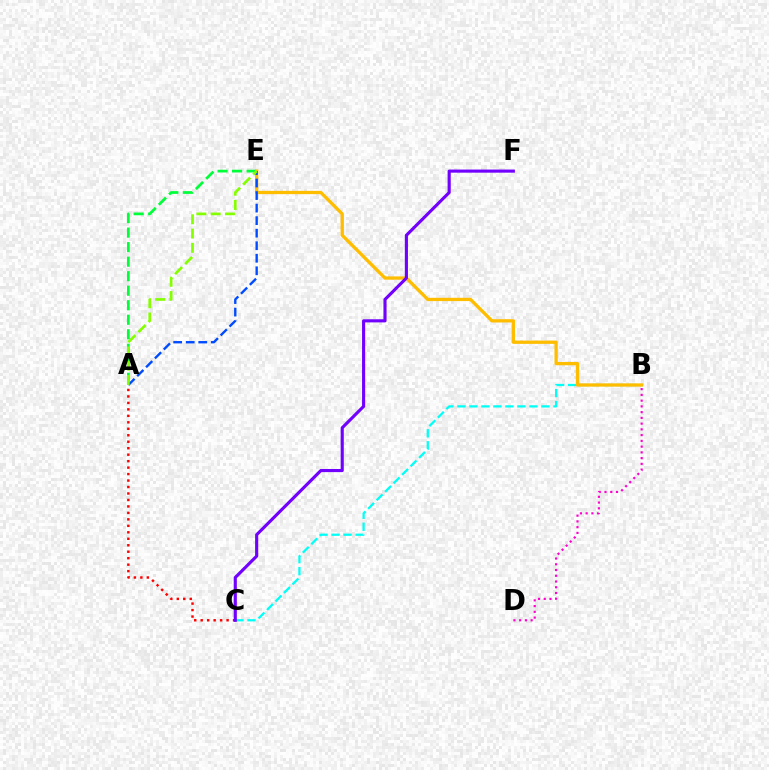{('B', 'C'): [{'color': '#00fff6', 'line_style': 'dashed', 'thickness': 1.63}], ('A', 'E'): [{'color': '#00ff39', 'line_style': 'dashed', 'thickness': 1.97}, {'color': '#004bff', 'line_style': 'dashed', 'thickness': 1.7}, {'color': '#84ff00', 'line_style': 'dashed', 'thickness': 1.94}], ('B', 'E'): [{'color': '#ffbd00', 'line_style': 'solid', 'thickness': 2.37}], ('A', 'C'): [{'color': '#ff0000', 'line_style': 'dotted', 'thickness': 1.76}], ('C', 'F'): [{'color': '#7200ff', 'line_style': 'solid', 'thickness': 2.25}], ('B', 'D'): [{'color': '#ff00cf', 'line_style': 'dotted', 'thickness': 1.56}]}